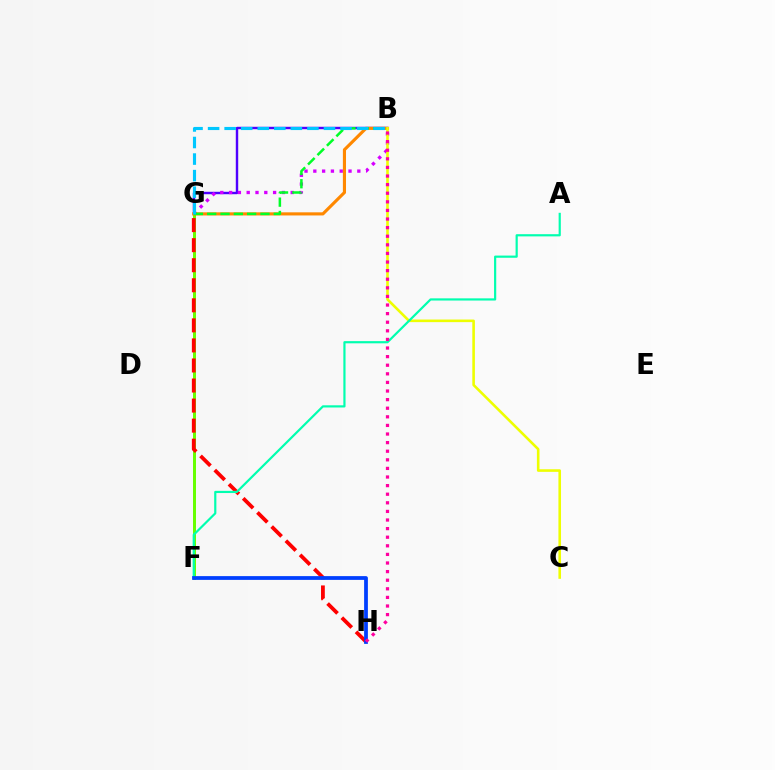{('B', 'G'): [{'color': '#4f00ff', 'line_style': 'solid', 'thickness': 1.75}, {'color': '#d600ff', 'line_style': 'dotted', 'thickness': 2.39}, {'color': '#ff8800', 'line_style': 'solid', 'thickness': 2.25}, {'color': '#00ff27', 'line_style': 'dashed', 'thickness': 1.81}, {'color': '#00c7ff', 'line_style': 'dashed', 'thickness': 2.25}], ('F', 'G'): [{'color': '#66ff00', 'line_style': 'solid', 'thickness': 2.14}], ('B', 'C'): [{'color': '#eeff00', 'line_style': 'solid', 'thickness': 1.87}], ('G', 'H'): [{'color': '#ff0000', 'line_style': 'dashed', 'thickness': 2.72}], ('A', 'F'): [{'color': '#00ffaf', 'line_style': 'solid', 'thickness': 1.58}], ('F', 'H'): [{'color': '#003fff', 'line_style': 'solid', 'thickness': 2.71}], ('B', 'H'): [{'color': '#ff00a0', 'line_style': 'dotted', 'thickness': 2.34}]}